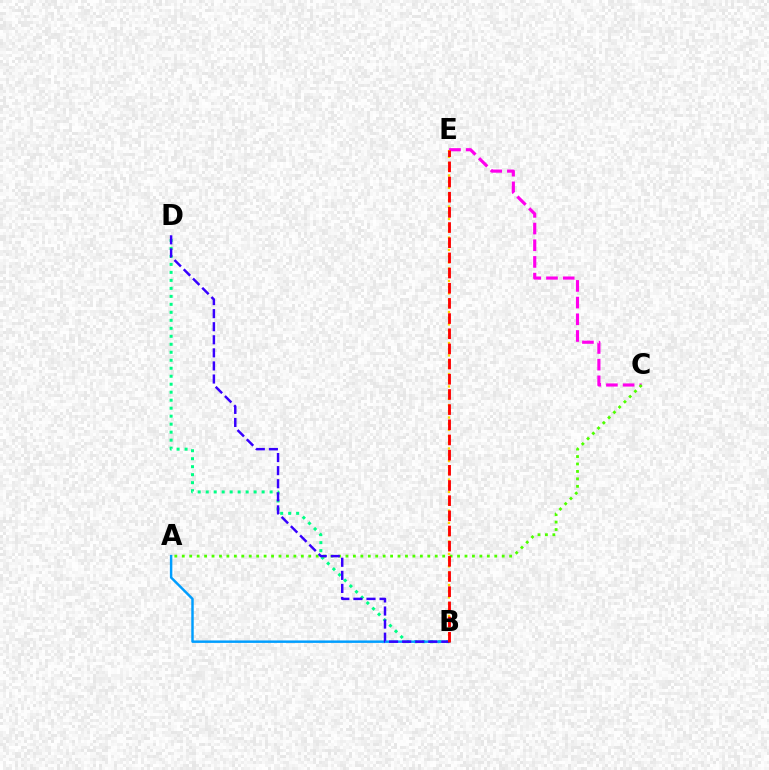{('C', 'E'): [{'color': '#ff00ed', 'line_style': 'dashed', 'thickness': 2.27}], ('B', 'D'): [{'color': '#00ff86', 'line_style': 'dotted', 'thickness': 2.17}, {'color': '#3700ff', 'line_style': 'dashed', 'thickness': 1.78}], ('A', 'B'): [{'color': '#009eff', 'line_style': 'solid', 'thickness': 1.77}], ('A', 'C'): [{'color': '#4fff00', 'line_style': 'dotted', 'thickness': 2.02}], ('B', 'E'): [{'color': '#ffd500', 'line_style': 'dotted', 'thickness': 1.69}, {'color': '#ff0000', 'line_style': 'dashed', 'thickness': 2.06}]}